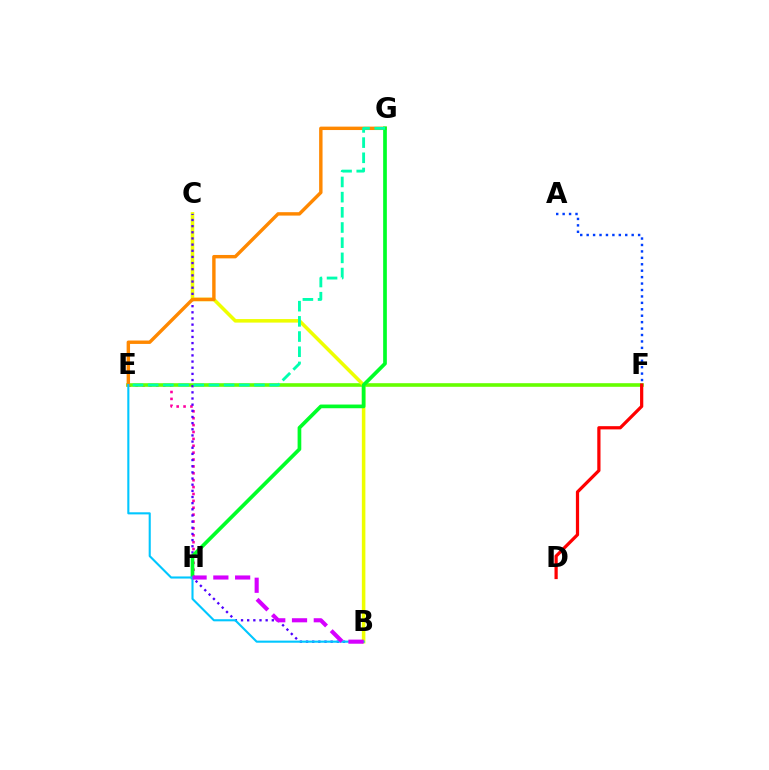{('A', 'F'): [{'color': '#003fff', 'line_style': 'dotted', 'thickness': 1.75}], ('E', 'H'): [{'color': '#ff00a0', 'line_style': 'dotted', 'thickness': 1.87}], ('E', 'F'): [{'color': '#66ff00', 'line_style': 'solid', 'thickness': 2.6}], ('B', 'C'): [{'color': '#eeff00', 'line_style': 'solid', 'thickness': 2.55}, {'color': '#4f00ff', 'line_style': 'dotted', 'thickness': 1.67}], ('E', 'G'): [{'color': '#ff8800', 'line_style': 'solid', 'thickness': 2.46}, {'color': '#00ffaf', 'line_style': 'dashed', 'thickness': 2.06}], ('G', 'H'): [{'color': '#00ff27', 'line_style': 'solid', 'thickness': 2.66}], ('B', 'E'): [{'color': '#00c7ff', 'line_style': 'solid', 'thickness': 1.51}], ('B', 'H'): [{'color': '#d600ff', 'line_style': 'dashed', 'thickness': 2.96}], ('D', 'F'): [{'color': '#ff0000', 'line_style': 'solid', 'thickness': 2.32}]}